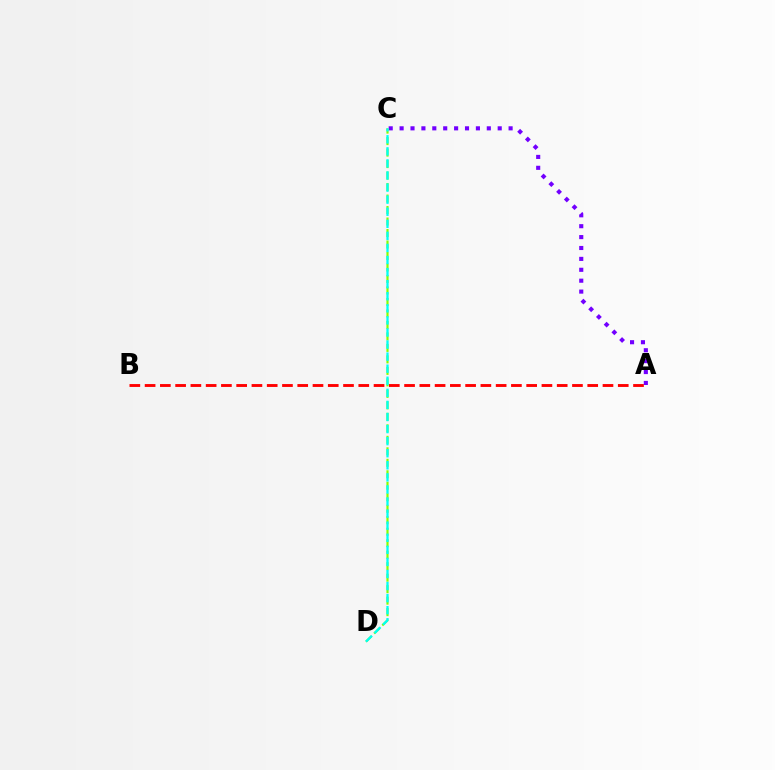{('A', 'C'): [{'color': '#7200ff', 'line_style': 'dotted', 'thickness': 2.96}], ('C', 'D'): [{'color': '#84ff00', 'line_style': 'dashed', 'thickness': 1.56}, {'color': '#00fff6', 'line_style': 'dashed', 'thickness': 1.64}], ('A', 'B'): [{'color': '#ff0000', 'line_style': 'dashed', 'thickness': 2.07}]}